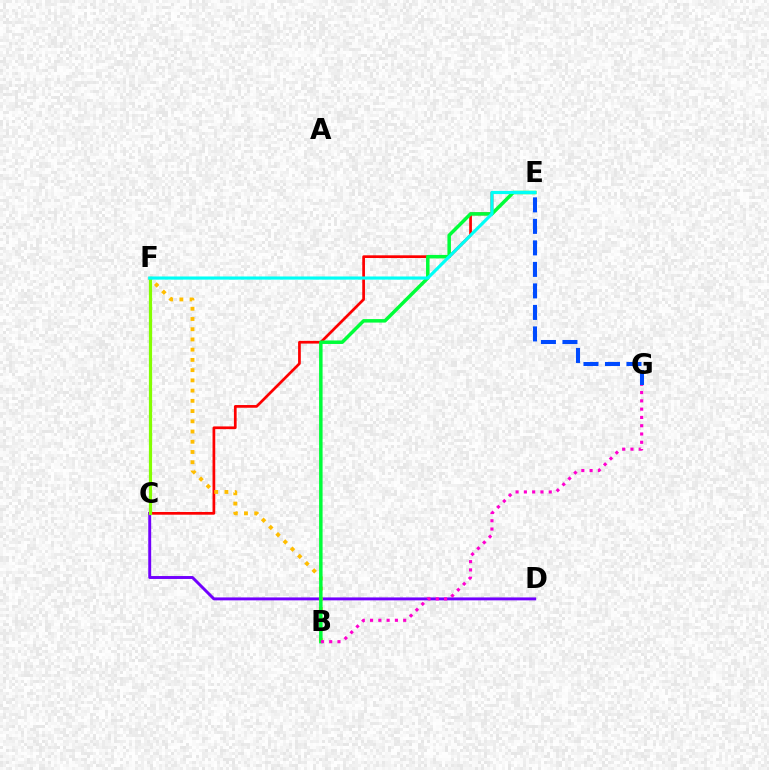{('C', 'E'): [{'color': '#ff0000', 'line_style': 'solid', 'thickness': 1.96}], ('C', 'D'): [{'color': '#7200ff', 'line_style': 'solid', 'thickness': 2.11}], ('B', 'F'): [{'color': '#ffbd00', 'line_style': 'dotted', 'thickness': 2.78}], ('C', 'F'): [{'color': '#84ff00', 'line_style': 'solid', 'thickness': 2.32}], ('B', 'E'): [{'color': '#00ff39', 'line_style': 'solid', 'thickness': 2.51}], ('B', 'G'): [{'color': '#ff00cf', 'line_style': 'dotted', 'thickness': 2.25}], ('E', 'F'): [{'color': '#00fff6', 'line_style': 'solid', 'thickness': 2.26}], ('E', 'G'): [{'color': '#004bff', 'line_style': 'dashed', 'thickness': 2.92}]}